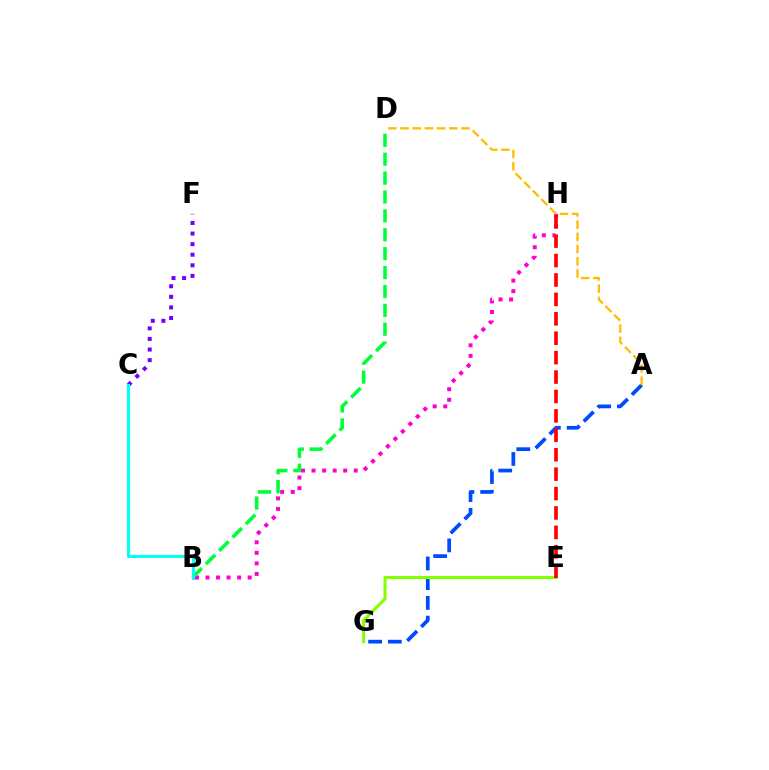{('C', 'F'): [{'color': '#7200ff', 'line_style': 'dotted', 'thickness': 2.88}], ('A', 'G'): [{'color': '#004bff', 'line_style': 'dashed', 'thickness': 2.68}], ('E', 'G'): [{'color': '#84ff00', 'line_style': 'solid', 'thickness': 2.21}], ('B', 'H'): [{'color': '#ff00cf', 'line_style': 'dotted', 'thickness': 2.87}], ('A', 'D'): [{'color': '#ffbd00', 'line_style': 'dashed', 'thickness': 1.66}], ('E', 'H'): [{'color': '#ff0000', 'line_style': 'dashed', 'thickness': 2.64}], ('B', 'D'): [{'color': '#00ff39', 'line_style': 'dashed', 'thickness': 2.57}], ('B', 'C'): [{'color': '#00fff6', 'line_style': 'solid', 'thickness': 2.21}]}